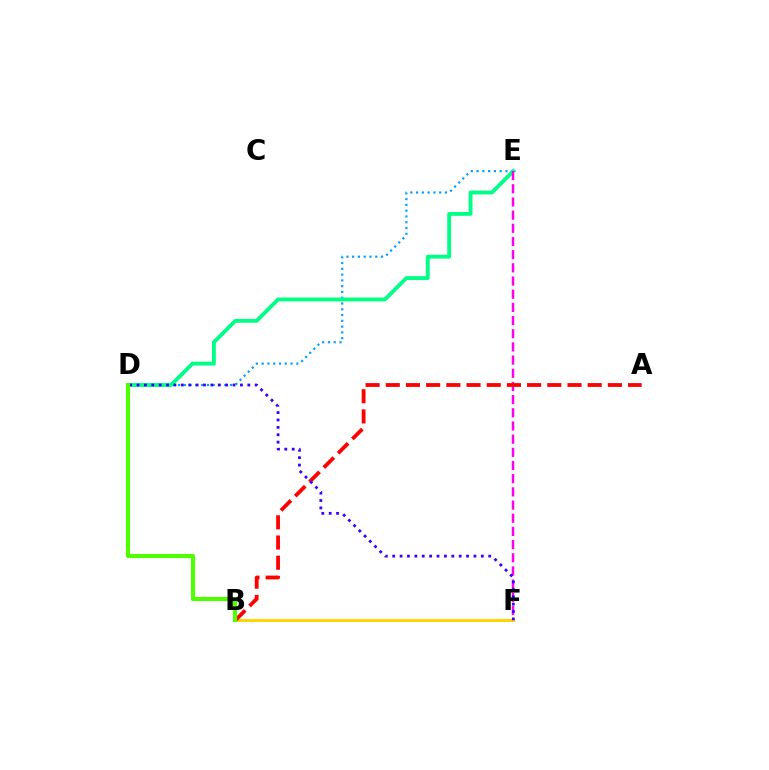{('D', 'E'): [{'color': '#009eff', 'line_style': 'dotted', 'thickness': 1.57}, {'color': '#00ff86', 'line_style': 'solid', 'thickness': 2.78}], ('B', 'F'): [{'color': '#ffd500', 'line_style': 'solid', 'thickness': 2.13}], ('E', 'F'): [{'color': '#ff00ed', 'line_style': 'dashed', 'thickness': 1.79}], ('A', 'B'): [{'color': '#ff0000', 'line_style': 'dashed', 'thickness': 2.74}], ('D', 'F'): [{'color': '#3700ff', 'line_style': 'dotted', 'thickness': 2.01}], ('B', 'D'): [{'color': '#4fff00', 'line_style': 'solid', 'thickness': 2.97}]}